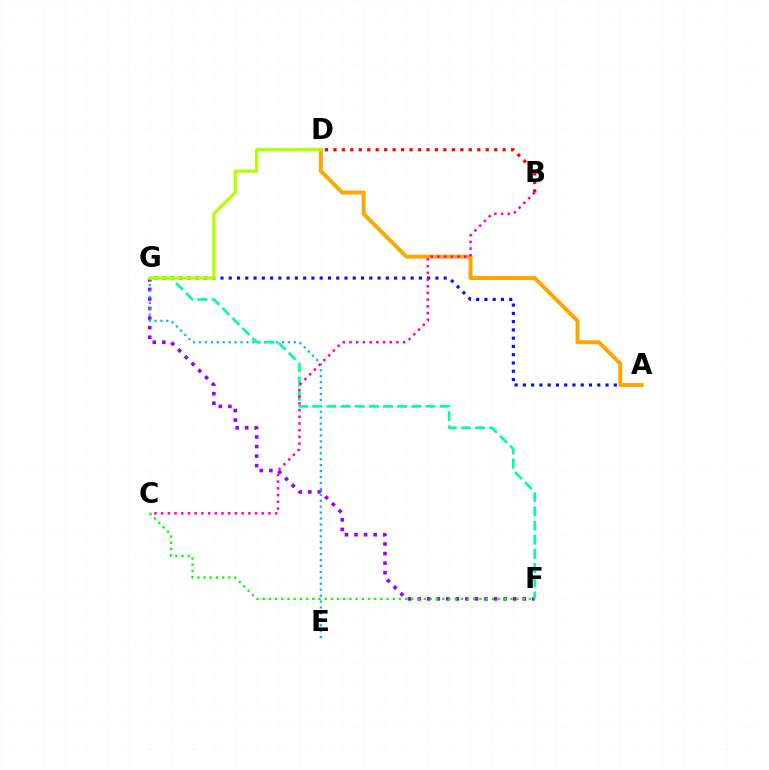{('A', 'G'): [{'color': '#0010ff', 'line_style': 'dotted', 'thickness': 2.25}], ('F', 'G'): [{'color': '#9b00ff', 'line_style': 'dotted', 'thickness': 2.6}, {'color': '#00ff9d', 'line_style': 'dashed', 'thickness': 1.92}], ('E', 'G'): [{'color': '#00b5ff', 'line_style': 'dotted', 'thickness': 1.61}], ('A', 'D'): [{'color': '#ffa500', 'line_style': 'solid', 'thickness': 2.84}], ('B', 'C'): [{'color': '#ff00bd', 'line_style': 'dotted', 'thickness': 1.82}], ('D', 'G'): [{'color': '#b3ff00', 'line_style': 'solid', 'thickness': 2.35}], ('B', 'D'): [{'color': '#ff0000', 'line_style': 'dotted', 'thickness': 2.3}], ('C', 'F'): [{'color': '#08ff00', 'line_style': 'dotted', 'thickness': 1.68}]}